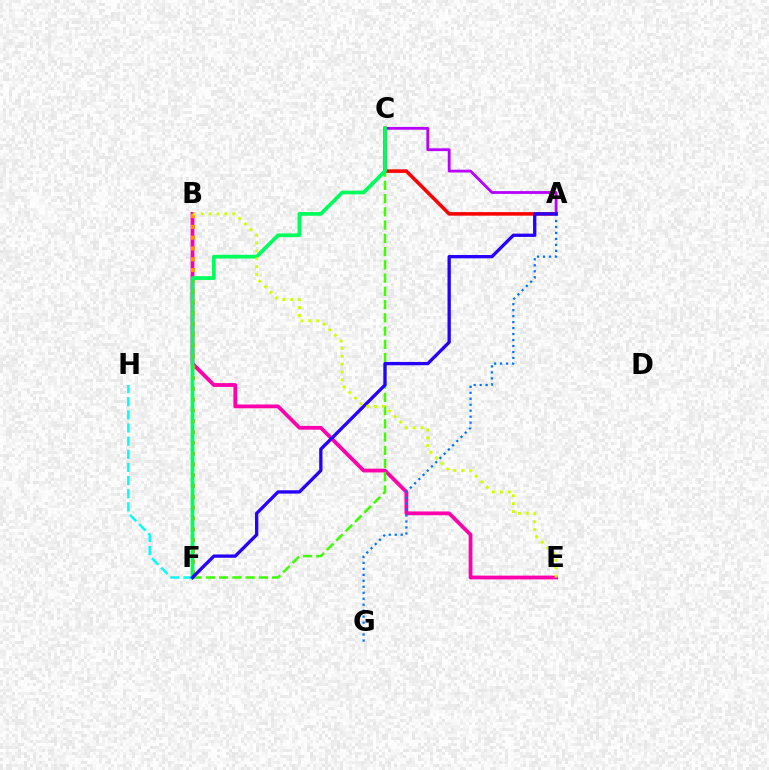{('B', 'E'): [{'color': '#ff00ac', 'line_style': 'solid', 'thickness': 2.72}, {'color': '#d1ff00', 'line_style': 'dotted', 'thickness': 2.14}], ('C', 'F'): [{'color': '#3dff00', 'line_style': 'dashed', 'thickness': 1.8}, {'color': '#00ff5c', 'line_style': 'solid', 'thickness': 2.7}], ('A', 'C'): [{'color': '#ff0000', 'line_style': 'solid', 'thickness': 2.56}, {'color': '#b900ff', 'line_style': 'solid', 'thickness': 2.03}], ('B', 'F'): [{'color': '#ff9400', 'line_style': 'dotted', 'thickness': 2.93}], ('A', 'G'): [{'color': '#0074ff', 'line_style': 'dotted', 'thickness': 1.62}], ('F', 'H'): [{'color': '#00fff6', 'line_style': 'dashed', 'thickness': 1.79}], ('A', 'F'): [{'color': '#2500ff', 'line_style': 'solid', 'thickness': 2.38}]}